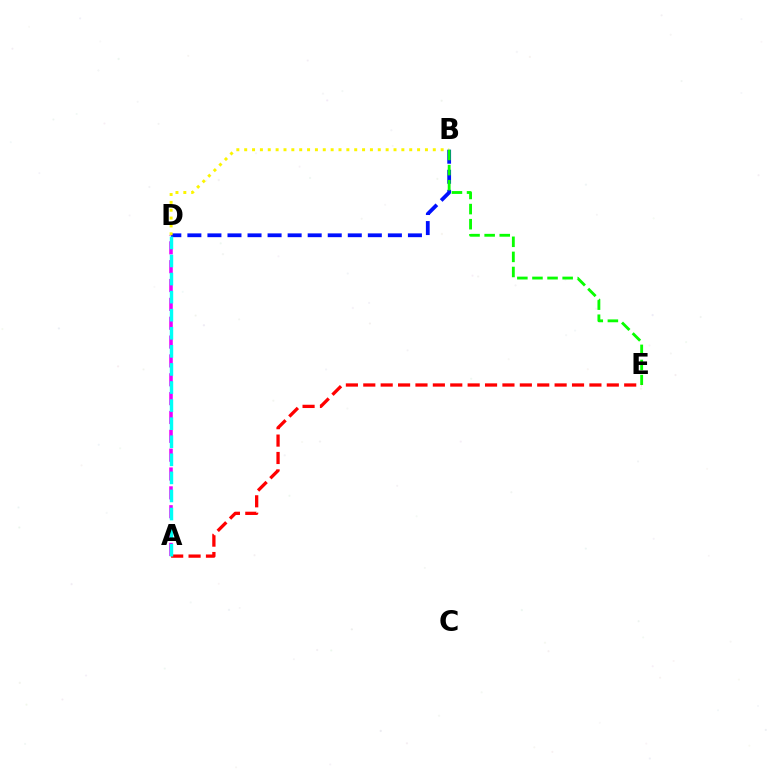{('A', 'D'): [{'color': '#ee00ff', 'line_style': 'dashed', 'thickness': 2.56}, {'color': '#00fff6', 'line_style': 'dashed', 'thickness': 2.46}], ('B', 'D'): [{'color': '#0010ff', 'line_style': 'dashed', 'thickness': 2.72}, {'color': '#fcf500', 'line_style': 'dotted', 'thickness': 2.14}], ('B', 'E'): [{'color': '#08ff00', 'line_style': 'dashed', 'thickness': 2.05}], ('A', 'E'): [{'color': '#ff0000', 'line_style': 'dashed', 'thickness': 2.36}]}